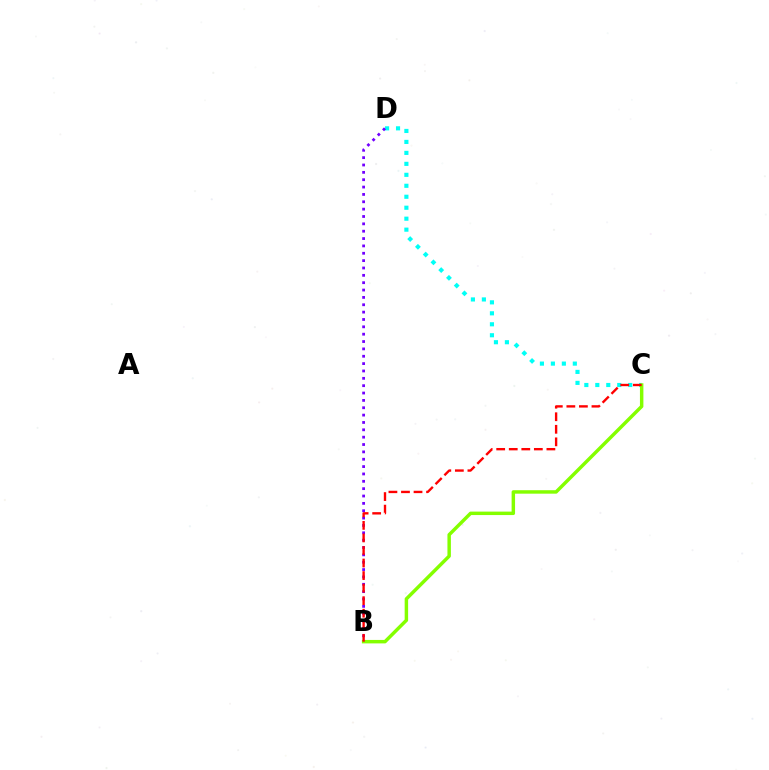{('C', 'D'): [{'color': '#00fff6', 'line_style': 'dotted', 'thickness': 2.98}], ('B', 'D'): [{'color': '#7200ff', 'line_style': 'dotted', 'thickness': 2.0}], ('B', 'C'): [{'color': '#84ff00', 'line_style': 'solid', 'thickness': 2.49}, {'color': '#ff0000', 'line_style': 'dashed', 'thickness': 1.7}]}